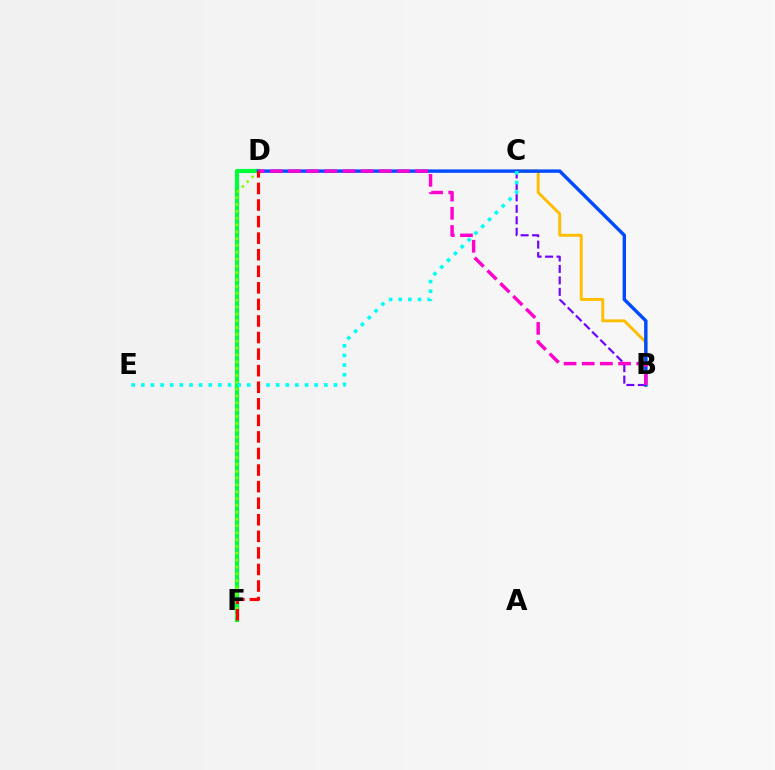{('D', 'F'): [{'color': '#00ff39', 'line_style': 'solid', 'thickness': 2.99}, {'color': '#84ff00', 'line_style': 'dotted', 'thickness': 1.86}, {'color': '#ff0000', 'line_style': 'dashed', 'thickness': 2.25}], ('B', 'C'): [{'color': '#7200ff', 'line_style': 'dashed', 'thickness': 1.56}, {'color': '#ffbd00', 'line_style': 'solid', 'thickness': 2.09}], ('B', 'D'): [{'color': '#004bff', 'line_style': 'solid', 'thickness': 2.45}, {'color': '#ff00cf', 'line_style': 'dashed', 'thickness': 2.47}], ('C', 'E'): [{'color': '#00fff6', 'line_style': 'dotted', 'thickness': 2.62}]}